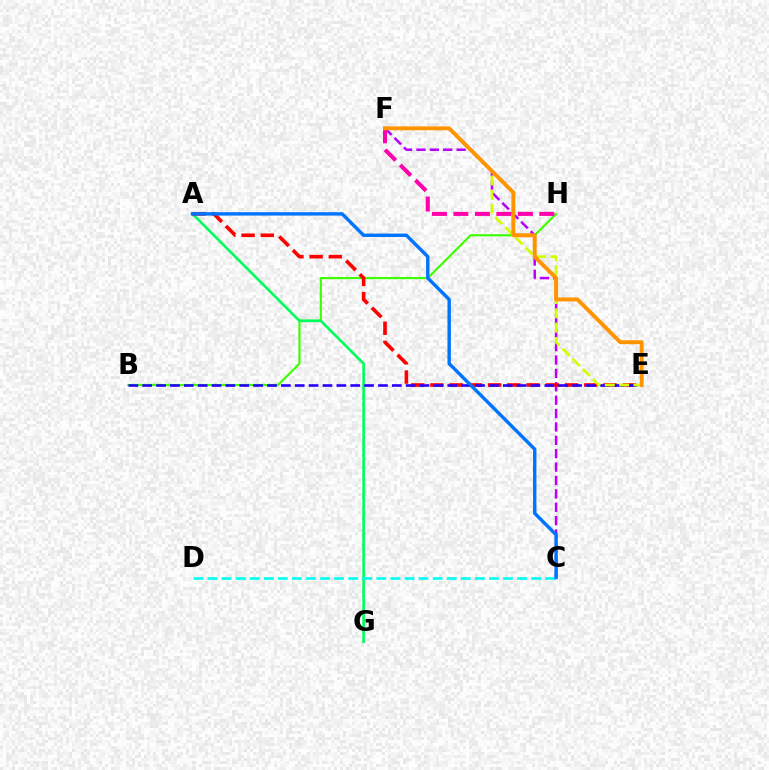{('B', 'H'): [{'color': '#3dff00', 'line_style': 'solid', 'thickness': 1.57}], ('A', 'G'): [{'color': '#00ff5c', 'line_style': 'solid', 'thickness': 1.9}], ('C', 'F'): [{'color': '#b900ff', 'line_style': 'dashed', 'thickness': 1.82}], ('A', 'E'): [{'color': '#ff0000', 'line_style': 'dashed', 'thickness': 2.61}], ('C', 'D'): [{'color': '#00fff6', 'line_style': 'dashed', 'thickness': 1.91}], ('F', 'H'): [{'color': '#ff00ac', 'line_style': 'dashed', 'thickness': 2.92}], ('B', 'E'): [{'color': '#2500ff', 'line_style': 'dashed', 'thickness': 1.88}], ('E', 'F'): [{'color': '#d1ff00', 'line_style': 'dashed', 'thickness': 1.95}, {'color': '#ff9400', 'line_style': 'solid', 'thickness': 2.83}], ('A', 'C'): [{'color': '#0074ff', 'line_style': 'solid', 'thickness': 2.46}]}